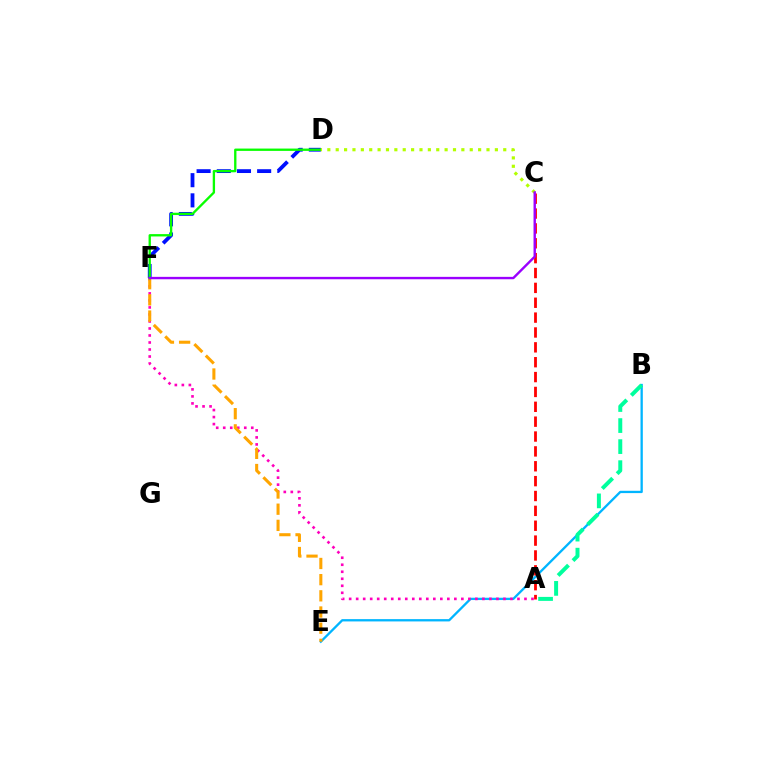{('B', 'E'): [{'color': '#00b5ff', 'line_style': 'solid', 'thickness': 1.66}], ('A', 'F'): [{'color': '#ff00bd', 'line_style': 'dotted', 'thickness': 1.91}], ('D', 'F'): [{'color': '#0010ff', 'line_style': 'dashed', 'thickness': 2.74}, {'color': '#08ff00', 'line_style': 'solid', 'thickness': 1.68}], ('A', 'C'): [{'color': '#ff0000', 'line_style': 'dashed', 'thickness': 2.02}], ('E', 'F'): [{'color': '#ffa500', 'line_style': 'dashed', 'thickness': 2.2}], ('A', 'B'): [{'color': '#00ff9d', 'line_style': 'dashed', 'thickness': 2.86}], ('C', 'D'): [{'color': '#b3ff00', 'line_style': 'dotted', 'thickness': 2.28}], ('C', 'F'): [{'color': '#9b00ff', 'line_style': 'solid', 'thickness': 1.72}]}